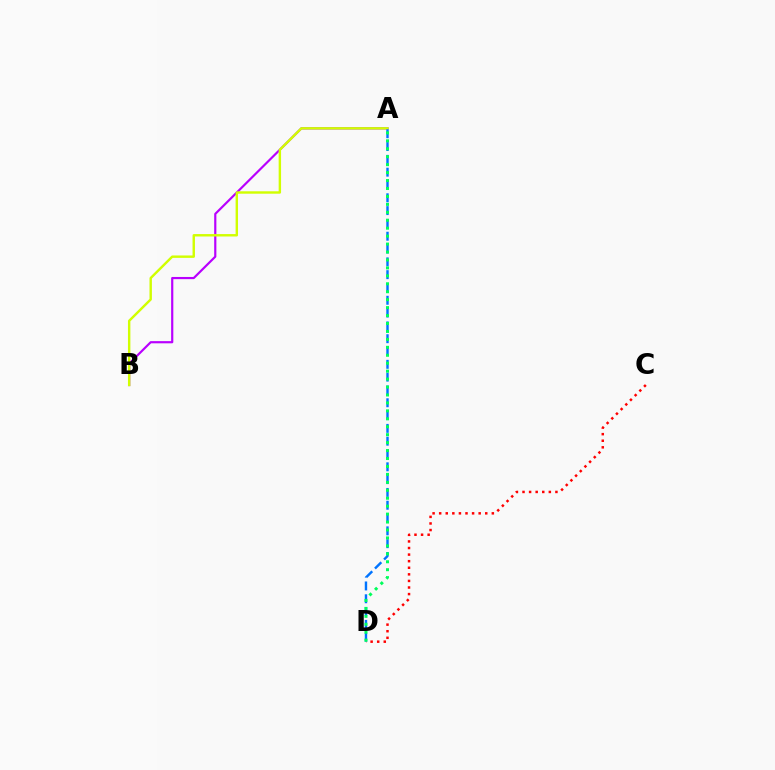{('A', 'B'): [{'color': '#b900ff', 'line_style': 'solid', 'thickness': 1.57}, {'color': '#d1ff00', 'line_style': 'solid', 'thickness': 1.74}], ('C', 'D'): [{'color': '#ff0000', 'line_style': 'dotted', 'thickness': 1.79}], ('A', 'D'): [{'color': '#0074ff', 'line_style': 'dashed', 'thickness': 1.74}, {'color': '#00ff5c', 'line_style': 'dotted', 'thickness': 2.16}]}